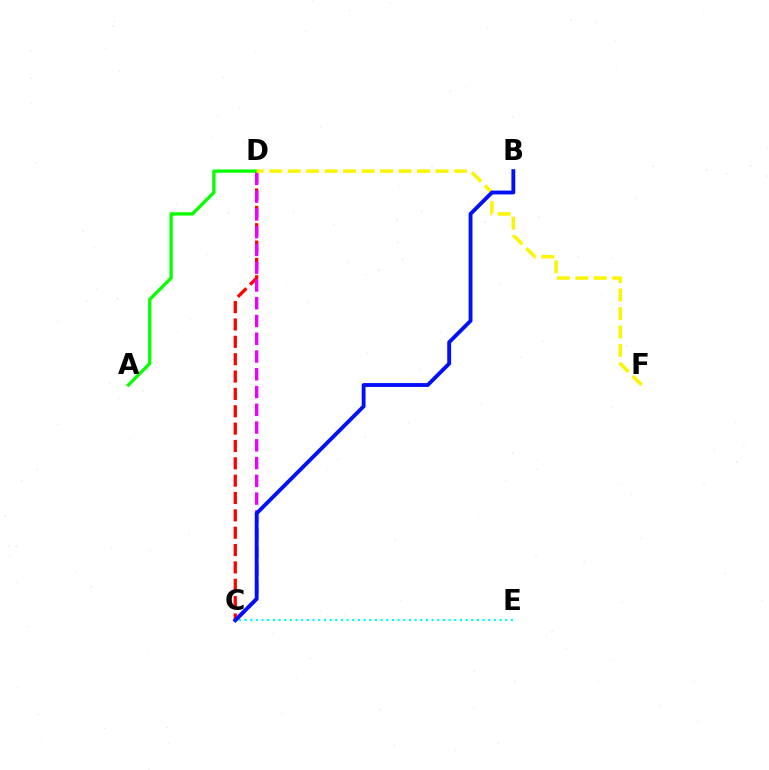{('C', 'D'): [{'color': '#ff0000', 'line_style': 'dashed', 'thickness': 2.36}, {'color': '#ee00ff', 'line_style': 'dashed', 'thickness': 2.41}], ('A', 'D'): [{'color': '#08ff00', 'line_style': 'solid', 'thickness': 2.39}], ('C', 'E'): [{'color': '#00fff6', 'line_style': 'dotted', 'thickness': 1.54}], ('D', 'F'): [{'color': '#fcf500', 'line_style': 'dashed', 'thickness': 2.51}], ('B', 'C'): [{'color': '#0010ff', 'line_style': 'solid', 'thickness': 2.78}]}